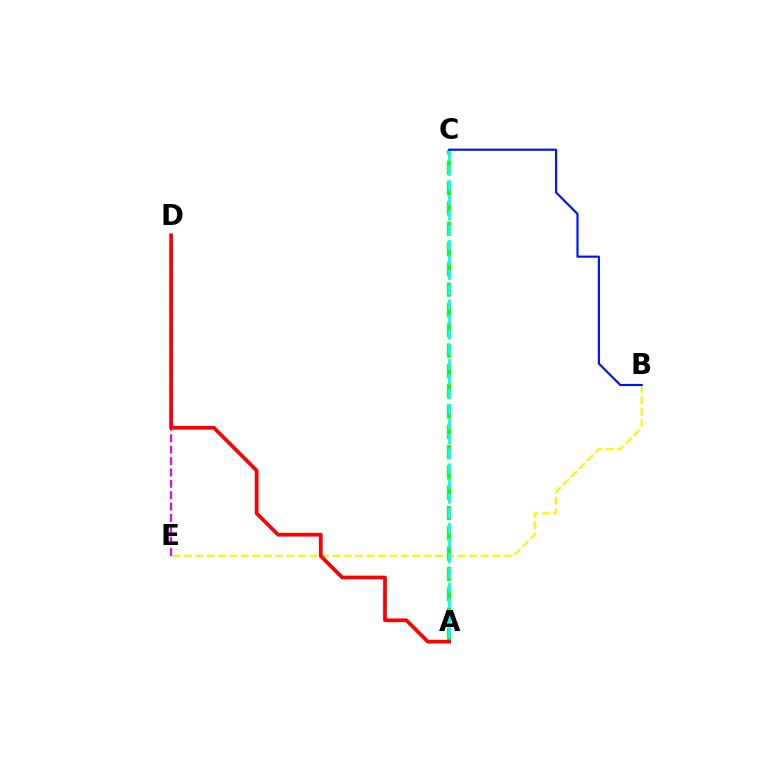{('B', 'E'): [{'color': '#fcf500', 'line_style': 'dashed', 'thickness': 1.55}], ('A', 'C'): [{'color': '#08ff00', 'line_style': 'dashed', 'thickness': 2.76}, {'color': '#00fff6', 'line_style': 'dashed', 'thickness': 2.02}], ('D', 'E'): [{'color': '#ee00ff', 'line_style': 'dashed', 'thickness': 1.55}], ('B', 'C'): [{'color': '#0010ff', 'line_style': 'solid', 'thickness': 1.54}], ('A', 'D'): [{'color': '#ff0000', 'line_style': 'solid', 'thickness': 2.67}]}